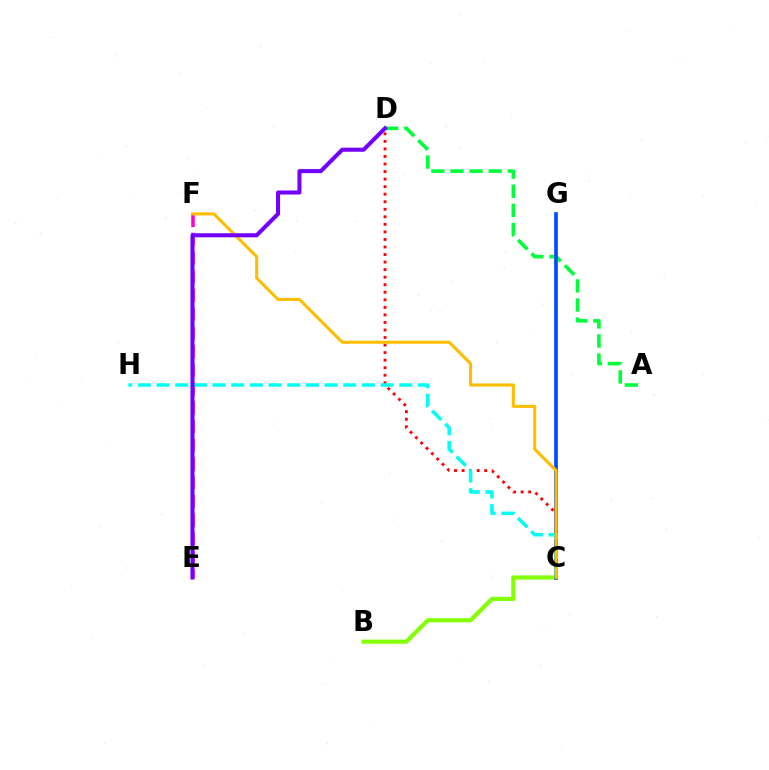{('E', 'F'): [{'color': '#ff00cf', 'line_style': 'dashed', 'thickness': 2.54}], ('B', 'C'): [{'color': '#84ff00', 'line_style': 'solid', 'thickness': 2.99}], ('A', 'D'): [{'color': '#00ff39', 'line_style': 'dashed', 'thickness': 2.6}], ('C', 'G'): [{'color': '#004bff', 'line_style': 'solid', 'thickness': 2.64}], ('C', 'D'): [{'color': '#ff0000', 'line_style': 'dotted', 'thickness': 2.05}], ('C', 'H'): [{'color': '#00fff6', 'line_style': 'dashed', 'thickness': 2.54}], ('C', 'F'): [{'color': '#ffbd00', 'line_style': 'solid', 'thickness': 2.2}], ('D', 'E'): [{'color': '#7200ff', 'line_style': 'solid', 'thickness': 2.91}]}